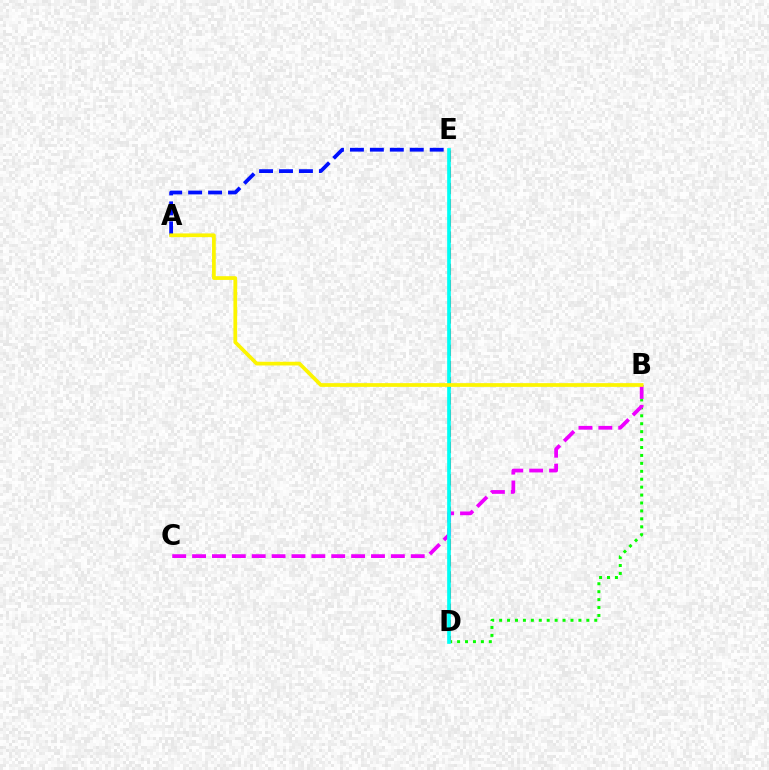{('B', 'D'): [{'color': '#08ff00', 'line_style': 'dotted', 'thickness': 2.15}], ('D', 'E'): [{'color': '#ff0000', 'line_style': 'dashed', 'thickness': 2.2}, {'color': '#00fff6', 'line_style': 'solid', 'thickness': 2.65}], ('A', 'E'): [{'color': '#0010ff', 'line_style': 'dashed', 'thickness': 2.71}], ('B', 'C'): [{'color': '#ee00ff', 'line_style': 'dashed', 'thickness': 2.7}], ('A', 'B'): [{'color': '#fcf500', 'line_style': 'solid', 'thickness': 2.68}]}